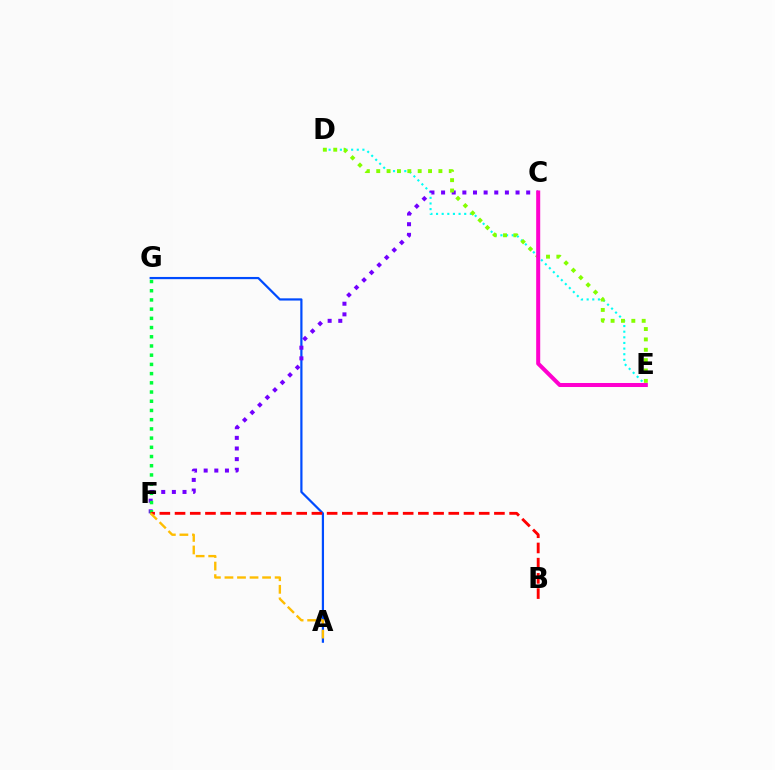{('A', 'G'): [{'color': '#004bff', 'line_style': 'solid', 'thickness': 1.59}], ('D', 'E'): [{'color': '#00fff6', 'line_style': 'dotted', 'thickness': 1.53}, {'color': '#84ff00', 'line_style': 'dotted', 'thickness': 2.82}], ('C', 'F'): [{'color': '#7200ff', 'line_style': 'dotted', 'thickness': 2.89}], ('F', 'G'): [{'color': '#00ff39', 'line_style': 'dotted', 'thickness': 2.5}], ('B', 'F'): [{'color': '#ff0000', 'line_style': 'dashed', 'thickness': 2.07}], ('C', 'E'): [{'color': '#ff00cf', 'line_style': 'solid', 'thickness': 2.9}], ('A', 'F'): [{'color': '#ffbd00', 'line_style': 'dashed', 'thickness': 1.7}]}